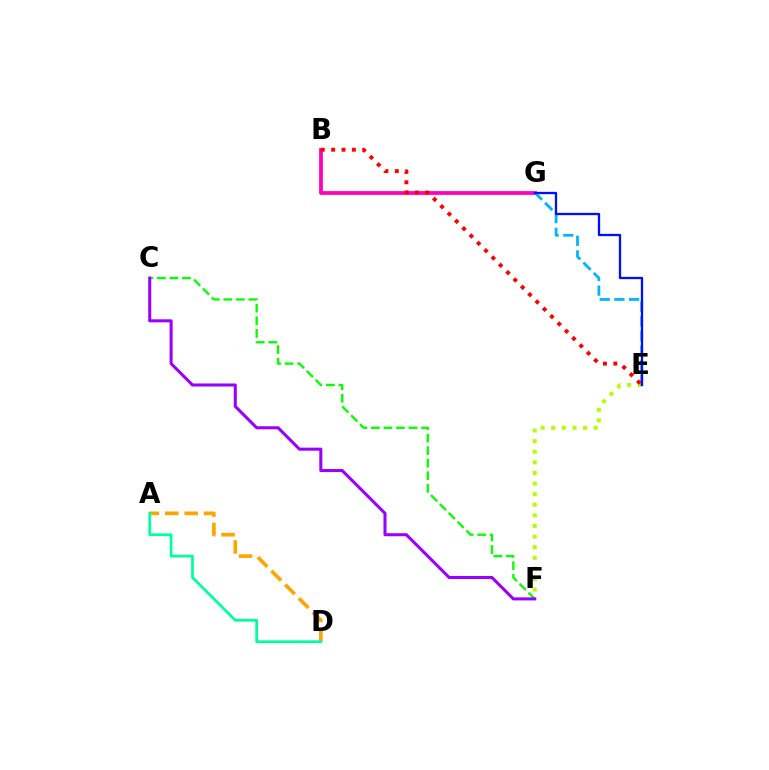{('E', 'F'): [{'color': '#b3ff00', 'line_style': 'dotted', 'thickness': 2.88}], ('B', 'G'): [{'color': '#ff00bd', 'line_style': 'solid', 'thickness': 2.71}], ('E', 'G'): [{'color': '#00b5ff', 'line_style': 'dashed', 'thickness': 1.99}, {'color': '#0010ff', 'line_style': 'solid', 'thickness': 1.66}], ('A', 'D'): [{'color': '#ffa500', 'line_style': 'dashed', 'thickness': 2.64}, {'color': '#00ff9d', 'line_style': 'solid', 'thickness': 1.97}], ('C', 'F'): [{'color': '#08ff00', 'line_style': 'dashed', 'thickness': 1.7}, {'color': '#9b00ff', 'line_style': 'solid', 'thickness': 2.19}], ('B', 'E'): [{'color': '#ff0000', 'line_style': 'dotted', 'thickness': 2.81}]}